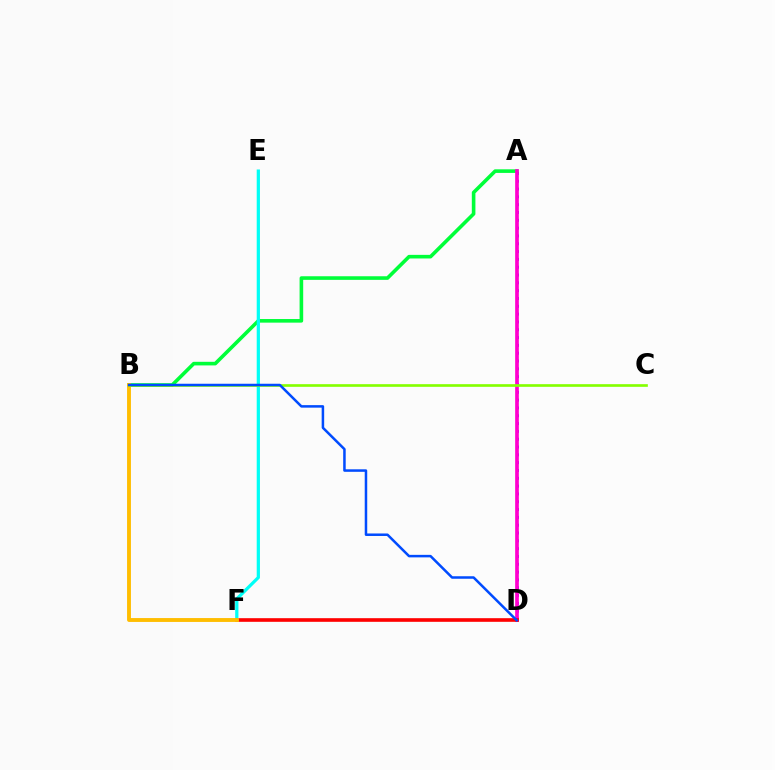{('A', 'D'): [{'color': '#7200ff', 'line_style': 'dotted', 'thickness': 2.12}, {'color': '#ff00cf', 'line_style': 'solid', 'thickness': 2.65}], ('A', 'B'): [{'color': '#00ff39', 'line_style': 'solid', 'thickness': 2.6}], ('E', 'F'): [{'color': '#00fff6', 'line_style': 'solid', 'thickness': 2.33}], ('D', 'F'): [{'color': '#ff0000', 'line_style': 'solid', 'thickness': 2.61}], ('B', 'F'): [{'color': '#ffbd00', 'line_style': 'solid', 'thickness': 2.79}], ('B', 'C'): [{'color': '#84ff00', 'line_style': 'solid', 'thickness': 1.91}], ('B', 'D'): [{'color': '#004bff', 'line_style': 'solid', 'thickness': 1.81}]}